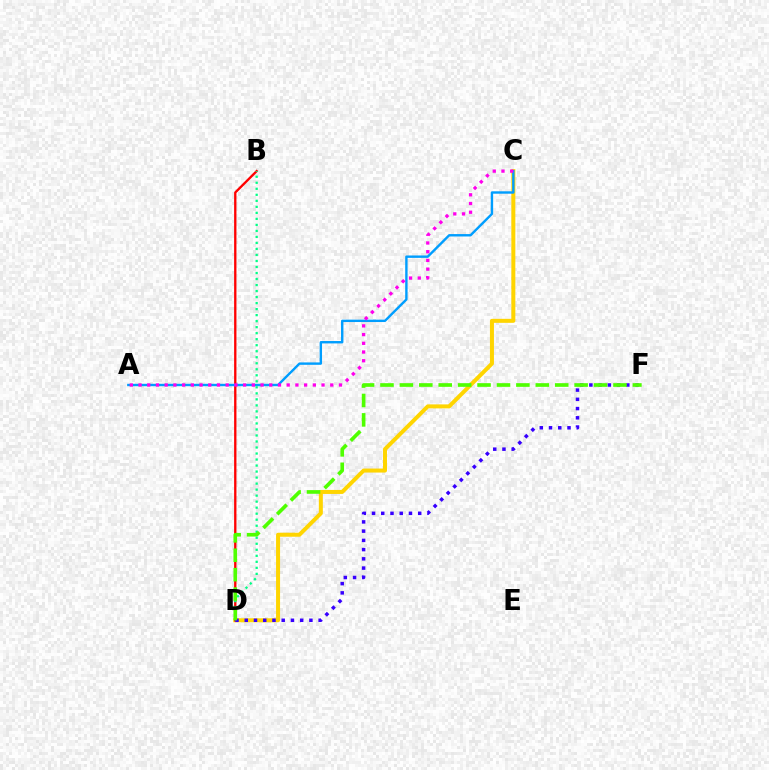{('C', 'D'): [{'color': '#ffd500', 'line_style': 'solid', 'thickness': 2.88}], ('B', 'D'): [{'color': '#ff0000', 'line_style': 'solid', 'thickness': 1.68}, {'color': '#00ff86', 'line_style': 'dotted', 'thickness': 1.63}], ('D', 'F'): [{'color': '#3700ff', 'line_style': 'dotted', 'thickness': 2.51}, {'color': '#4fff00', 'line_style': 'dashed', 'thickness': 2.64}], ('A', 'C'): [{'color': '#009eff', 'line_style': 'solid', 'thickness': 1.72}, {'color': '#ff00ed', 'line_style': 'dotted', 'thickness': 2.37}]}